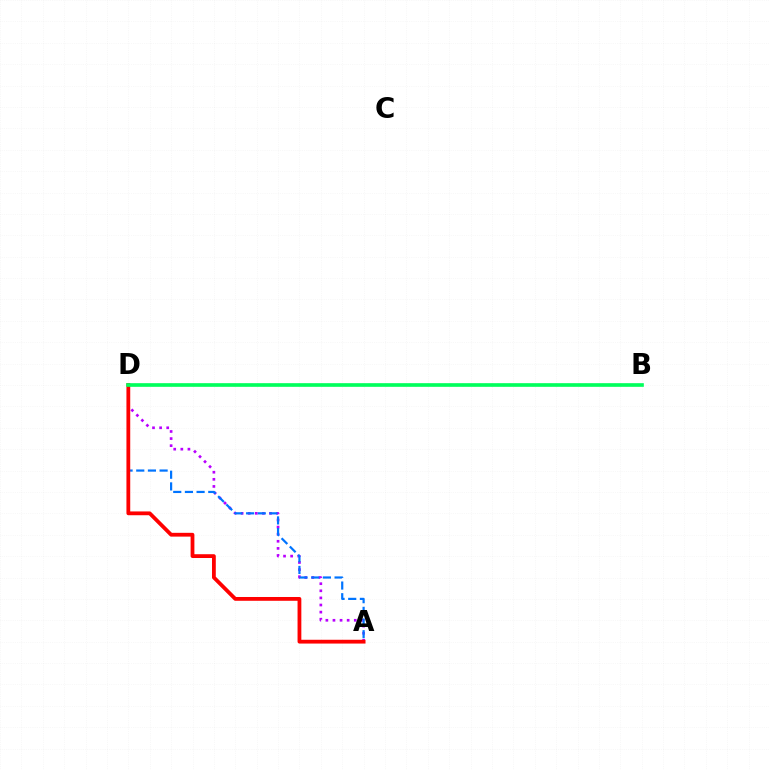{('B', 'D'): [{'color': '#d1ff00', 'line_style': 'dotted', 'thickness': 1.59}, {'color': '#00ff5c', 'line_style': 'solid', 'thickness': 2.62}], ('A', 'D'): [{'color': '#b900ff', 'line_style': 'dotted', 'thickness': 1.93}, {'color': '#0074ff', 'line_style': 'dashed', 'thickness': 1.59}, {'color': '#ff0000', 'line_style': 'solid', 'thickness': 2.73}]}